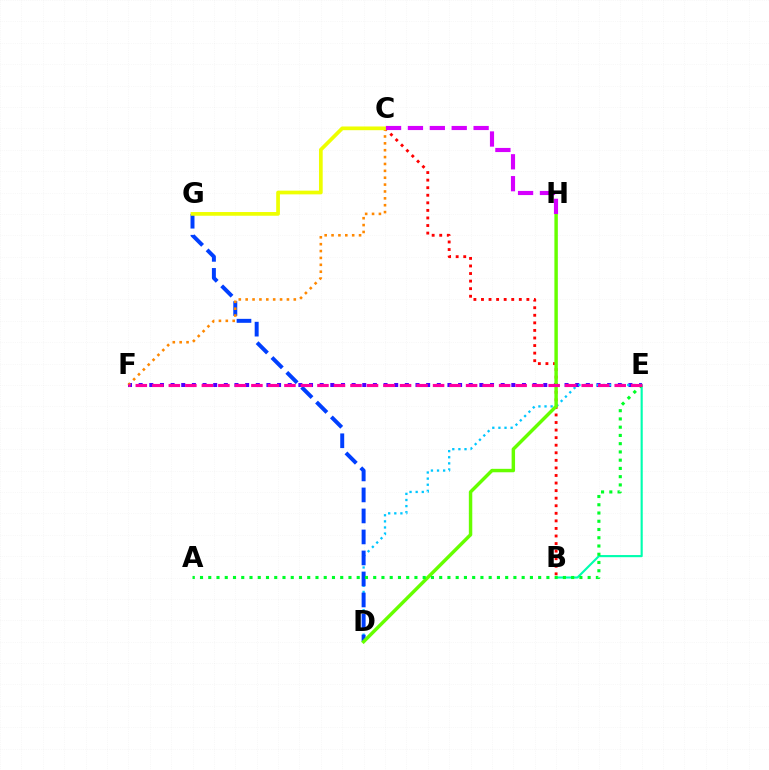{('E', 'F'): [{'color': '#4f00ff', 'line_style': 'dotted', 'thickness': 2.89}, {'color': '#ff00a0', 'line_style': 'dashed', 'thickness': 2.24}], ('B', 'C'): [{'color': '#ff0000', 'line_style': 'dotted', 'thickness': 2.06}], ('D', 'E'): [{'color': '#00c7ff', 'line_style': 'dotted', 'thickness': 1.66}], ('D', 'G'): [{'color': '#003fff', 'line_style': 'dashed', 'thickness': 2.85}], ('D', 'H'): [{'color': '#66ff00', 'line_style': 'solid', 'thickness': 2.48}], ('C', 'F'): [{'color': '#ff8800', 'line_style': 'dotted', 'thickness': 1.87}], ('B', 'E'): [{'color': '#00ffaf', 'line_style': 'solid', 'thickness': 1.54}], ('A', 'E'): [{'color': '#00ff27', 'line_style': 'dotted', 'thickness': 2.24}], ('C', 'G'): [{'color': '#eeff00', 'line_style': 'solid', 'thickness': 2.68}], ('C', 'H'): [{'color': '#d600ff', 'line_style': 'dashed', 'thickness': 2.97}]}